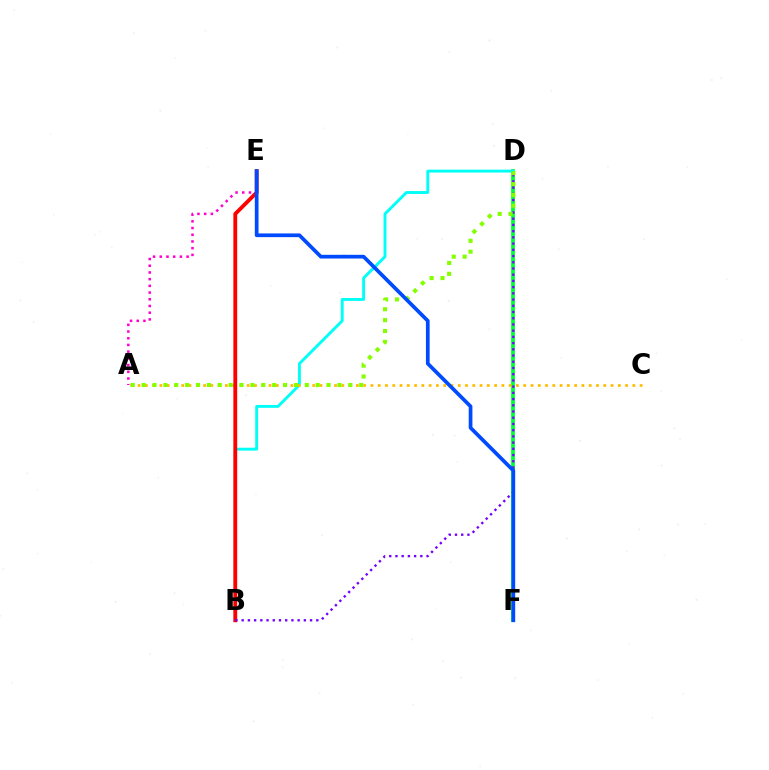{('A', 'E'): [{'color': '#ff00cf', 'line_style': 'dotted', 'thickness': 1.82}], ('D', 'F'): [{'color': '#00ff39', 'line_style': 'solid', 'thickness': 2.74}], ('B', 'D'): [{'color': '#00fff6', 'line_style': 'solid', 'thickness': 2.08}, {'color': '#7200ff', 'line_style': 'dotted', 'thickness': 1.69}], ('A', 'C'): [{'color': '#ffbd00', 'line_style': 'dotted', 'thickness': 1.98}], ('B', 'E'): [{'color': '#ff0000', 'line_style': 'solid', 'thickness': 2.76}], ('A', 'D'): [{'color': '#84ff00', 'line_style': 'dotted', 'thickness': 2.96}], ('E', 'F'): [{'color': '#004bff', 'line_style': 'solid', 'thickness': 2.68}]}